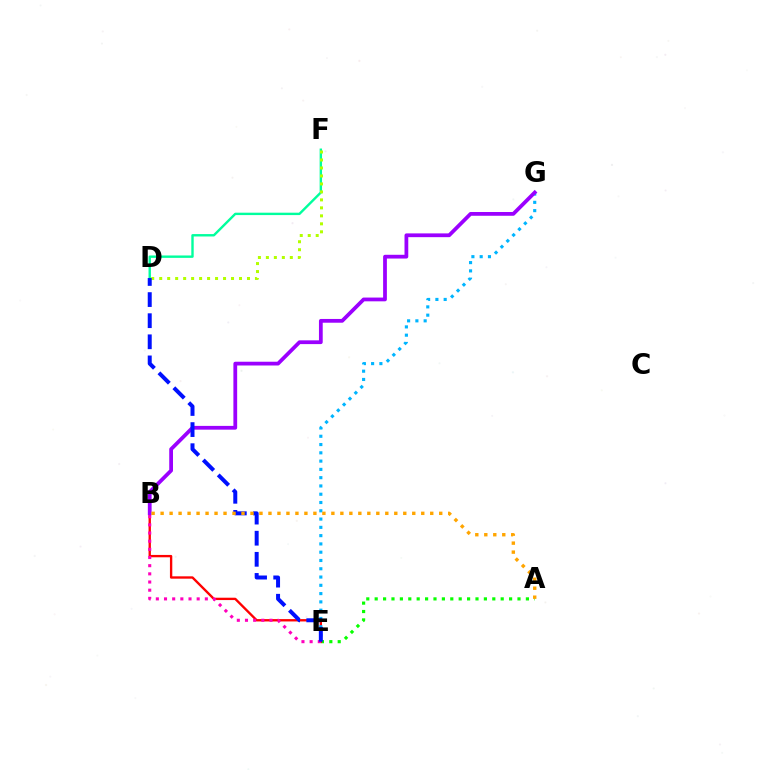{('D', 'F'): [{'color': '#00ff9d', 'line_style': 'solid', 'thickness': 1.73}, {'color': '#b3ff00', 'line_style': 'dotted', 'thickness': 2.17}], ('A', 'E'): [{'color': '#08ff00', 'line_style': 'dotted', 'thickness': 2.28}], ('B', 'E'): [{'color': '#ff0000', 'line_style': 'solid', 'thickness': 1.7}, {'color': '#ff00bd', 'line_style': 'dotted', 'thickness': 2.22}], ('E', 'G'): [{'color': '#00b5ff', 'line_style': 'dotted', 'thickness': 2.25}], ('B', 'G'): [{'color': '#9b00ff', 'line_style': 'solid', 'thickness': 2.71}], ('D', 'E'): [{'color': '#0010ff', 'line_style': 'dashed', 'thickness': 2.87}], ('A', 'B'): [{'color': '#ffa500', 'line_style': 'dotted', 'thickness': 2.44}]}